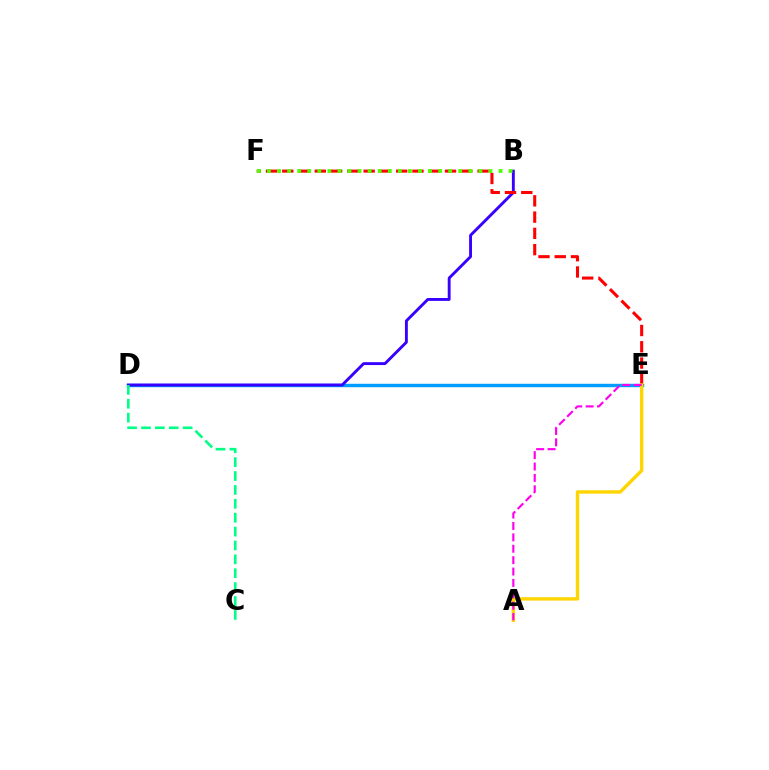{('D', 'E'): [{'color': '#009eff', 'line_style': 'solid', 'thickness': 2.46}], ('B', 'D'): [{'color': '#3700ff', 'line_style': 'solid', 'thickness': 2.07}], ('E', 'F'): [{'color': '#ff0000', 'line_style': 'dashed', 'thickness': 2.21}], ('C', 'D'): [{'color': '#00ff86', 'line_style': 'dashed', 'thickness': 1.89}], ('A', 'E'): [{'color': '#ffd500', 'line_style': 'solid', 'thickness': 2.43}, {'color': '#ff00ed', 'line_style': 'dashed', 'thickness': 1.55}], ('B', 'F'): [{'color': '#4fff00', 'line_style': 'dotted', 'thickness': 2.74}]}